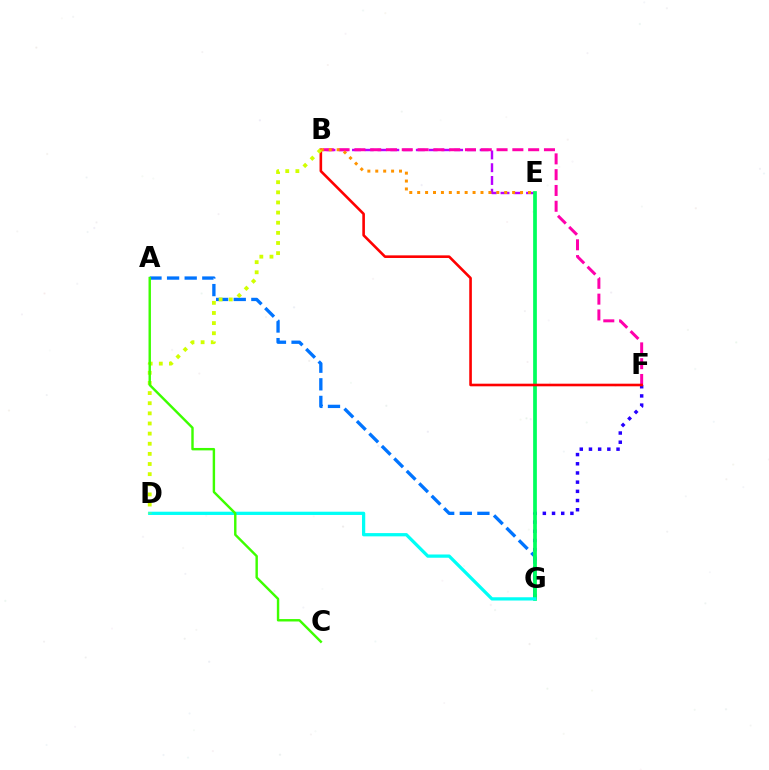{('B', 'E'): [{'color': '#b900ff', 'line_style': 'dashed', 'thickness': 1.73}, {'color': '#ff9400', 'line_style': 'dotted', 'thickness': 2.15}], ('F', 'G'): [{'color': '#2500ff', 'line_style': 'dotted', 'thickness': 2.5}], ('B', 'F'): [{'color': '#ff00ac', 'line_style': 'dashed', 'thickness': 2.15}, {'color': '#ff0000', 'line_style': 'solid', 'thickness': 1.88}], ('A', 'G'): [{'color': '#0074ff', 'line_style': 'dashed', 'thickness': 2.39}], ('E', 'G'): [{'color': '#00ff5c', 'line_style': 'solid', 'thickness': 2.69}], ('D', 'G'): [{'color': '#00fff6', 'line_style': 'solid', 'thickness': 2.34}], ('B', 'D'): [{'color': '#d1ff00', 'line_style': 'dotted', 'thickness': 2.75}], ('A', 'C'): [{'color': '#3dff00', 'line_style': 'solid', 'thickness': 1.74}]}